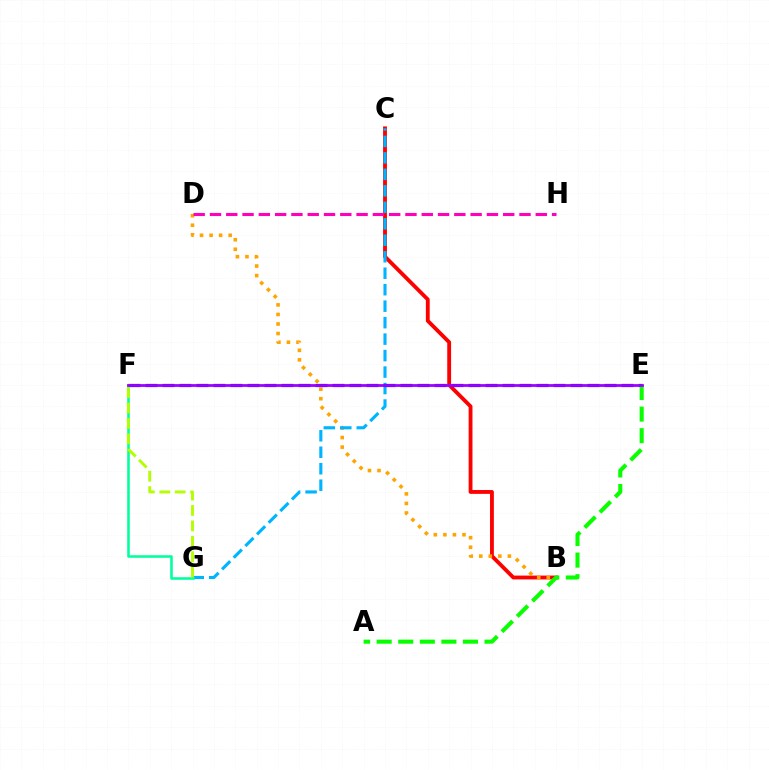{('B', 'C'): [{'color': '#ff0000', 'line_style': 'solid', 'thickness': 2.76}], ('B', 'D'): [{'color': '#ffa500', 'line_style': 'dotted', 'thickness': 2.59}], ('C', 'G'): [{'color': '#00b5ff', 'line_style': 'dashed', 'thickness': 2.24}], ('E', 'F'): [{'color': '#0010ff', 'line_style': 'dashed', 'thickness': 2.31}, {'color': '#9b00ff', 'line_style': 'solid', 'thickness': 1.98}], ('F', 'G'): [{'color': '#00ff9d', 'line_style': 'solid', 'thickness': 1.85}, {'color': '#b3ff00', 'line_style': 'dashed', 'thickness': 2.09}], ('D', 'H'): [{'color': '#ff00bd', 'line_style': 'dashed', 'thickness': 2.21}], ('A', 'E'): [{'color': '#08ff00', 'line_style': 'dashed', 'thickness': 2.93}]}